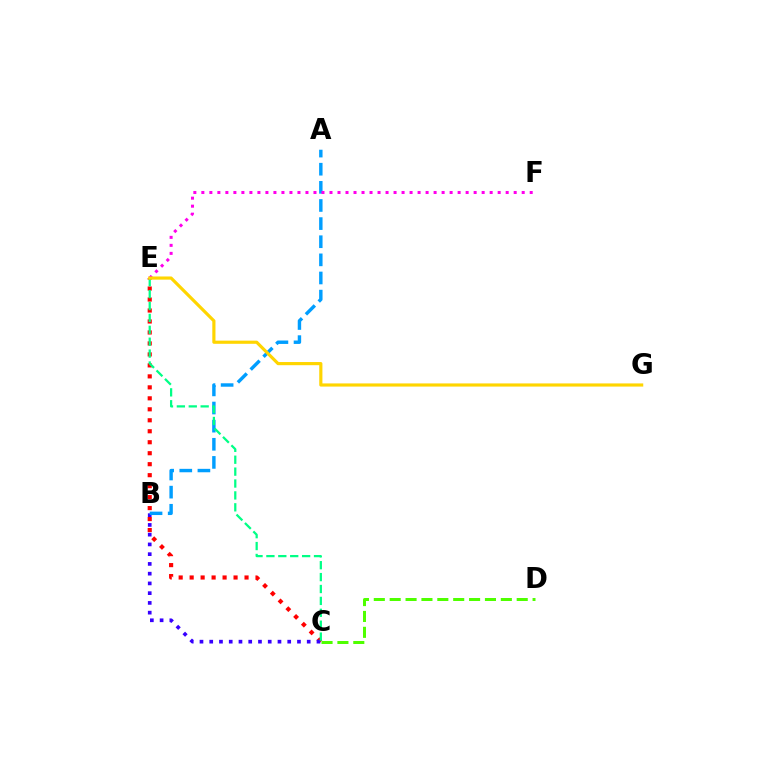{('C', 'E'): [{'color': '#ff0000', 'line_style': 'dotted', 'thickness': 2.98}, {'color': '#00ff86', 'line_style': 'dashed', 'thickness': 1.62}], ('B', 'C'): [{'color': '#3700ff', 'line_style': 'dotted', 'thickness': 2.65}], ('A', 'B'): [{'color': '#009eff', 'line_style': 'dashed', 'thickness': 2.46}], ('C', 'D'): [{'color': '#4fff00', 'line_style': 'dashed', 'thickness': 2.16}], ('E', 'F'): [{'color': '#ff00ed', 'line_style': 'dotted', 'thickness': 2.18}], ('E', 'G'): [{'color': '#ffd500', 'line_style': 'solid', 'thickness': 2.28}]}